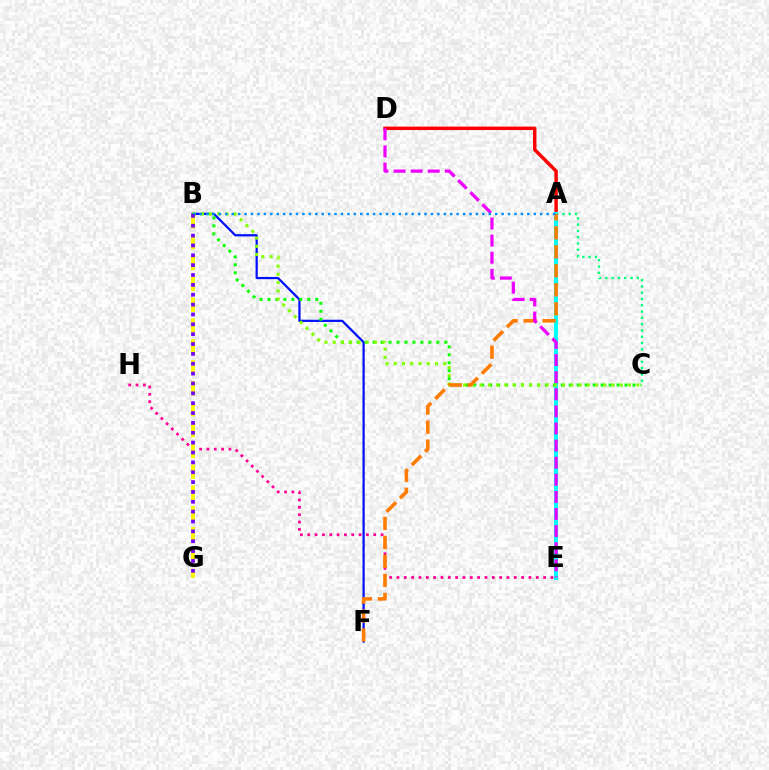{('A', 'C'): [{'color': '#00ff74', 'line_style': 'dotted', 'thickness': 1.71}], ('A', 'D'): [{'color': '#ff0000', 'line_style': 'solid', 'thickness': 2.47}], ('B', 'F'): [{'color': '#0010ff', 'line_style': 'solid', 'thickness': 1.6}], ('A', 'E'): [{'color': '#00fff6', 'line_style': 'solid', 'thickness': 2.9}], ('B', 'C'): [{'color': '#08ff00', 'line_style': 'dotted', 'thickness': 2.16}, {'color': '#84ff00', 'line_style': 'dotted', 'thickness': 2.24}], ('E', 'H'): [{'color': '#ff0094', 'line_style': 'dotted', 'thickness': 1.99}], ('B', 'G'): [{'color': '#fcf500', 'line_style': 'dashed', 'thickness': 2.83}, {'color': '#7200ff', 'line_style': 'dotted', 'thickness': 2.68}], ('A', 'F'): [{'color': '#ff7c00', 'line_style': 'dashed', 'thickness': 2.58}], ('D', 'E'): [{'color': '#ee00ff', 'line_style': 'dashed', 'thickness': 2.32}], ('A', 'B'): [{'color': '#008cff', 'line_style': 'dotted', 'thickness': 1.75}]}